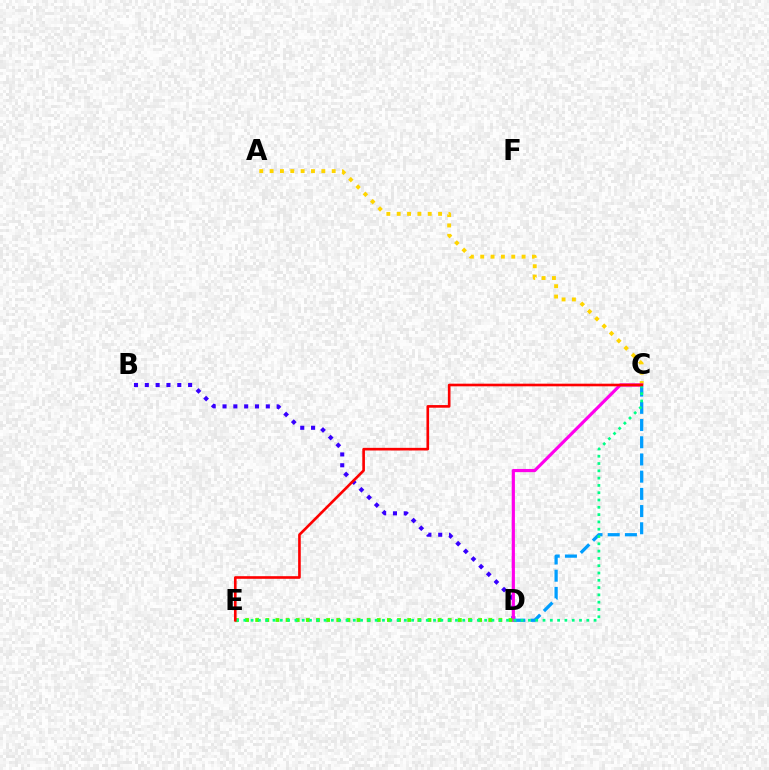{('B', 'D'): [{'color': '#3700ff', 'line_style': 'dotted', 'thickness': 2.94}], ('A', 'C'): [{'color': '#ffd500', 'line_style': 'dotted', 'thickness': 2.81}], ('C', 'D'): [{'color': '#009eff', 'line_style': 'dashed', 'thickness': 2.34}, {'color': '#ff00ed', 'line_style': 'solid', 'thickness': 2.29}], ('D', 'E'): [{'color': '#4fff00', 'line_style': 'dotted', 'thickness': 2.75}], ('C', 'E'): [{'color': '#00ff86', 'line_style': 'dotted', 'thickness': 1.98}, {'color': '#ff0000', 'line_style': 'solid', 'thickness': 1.9}]}